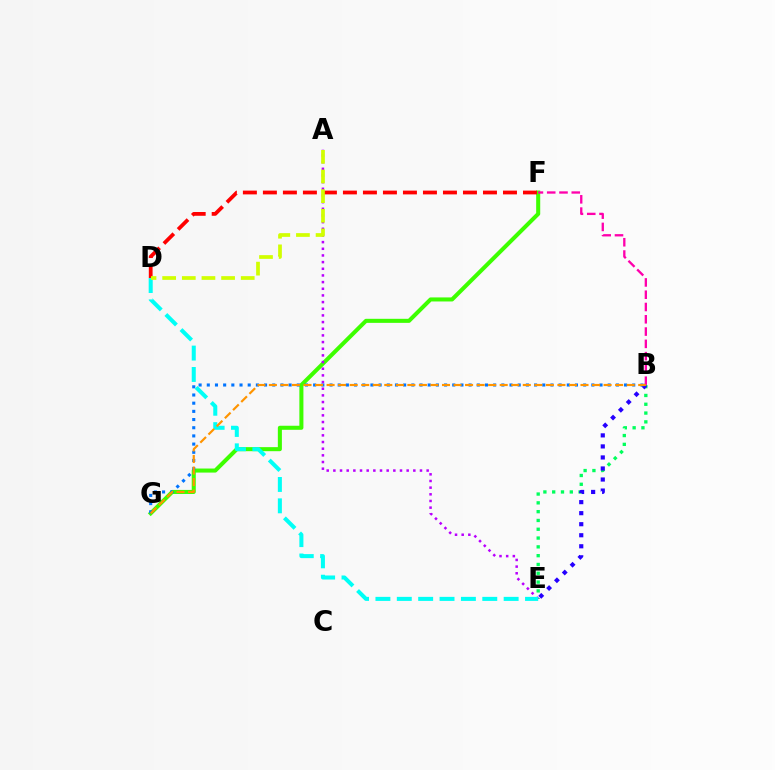{('B', 'E'): [{'color': '#00ff5c', 'line_style': 'dotted', 'thickness': 2.39}, {'color': '#2500ff', 'line_style': 'dotted', 'thickness': 3.0}], ('F', 'G'): [{'color': '#3dff00', 'line_style': 'solid', 'thickness': 2.91}], ('B', 'G'): [{'color': '#0074ff', 'line_style': 'dotted', 'thickness': 2.22}, {'color': '#ff9400', 'line_style': 'dashed', 'thickness': 1.57}], ('A', 'E'): [{'color': '#b900ff', 'line_style': 'dotted', 'thickness': 1.81}], ('B', 'F'): [{'color': '#ff00ac', 'line_style': 'dashed', 'thickness': 1.67}], ('D', 'F'): [{'color': '#ff0000', 'line_style': 'dashed', 'thickness': 2.72}], ('D', 'E'): [{'color': '#00fff6', 'line_style': 'dashed', 'thickness': 2.9}], ('A', 'D'): [{'color': '#d1ff00', 'line_style': 'dashed', 'thickness': 2.67}]}